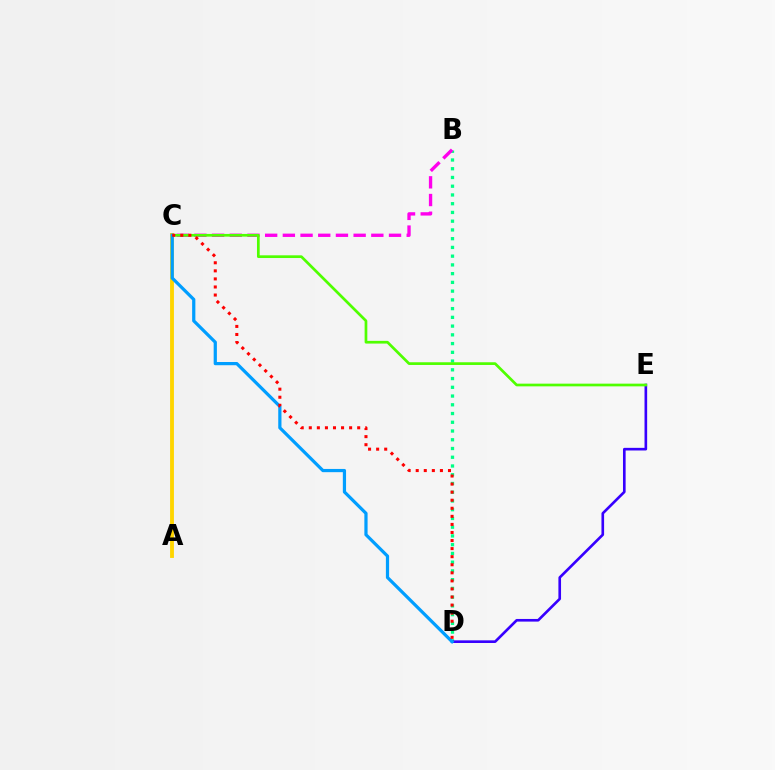{('B', 'D'): [{'color': '#00ff86', 'line_style': 'dotted', 'thickness': 2.38}], ('B', 'C'): [{'color': '#ff00ed', 'line_style': 'dashed', 'thickness': 2.4}], ('D', 'E'): [{'color': '#3700ff', 'line_style': 'solid', 'thickness': 1.9}], ('A', 'C'): [{'color': '#ffd500', 'line_style': 'solid', 'thickness': 2.76}], ('C', 'E'): [{'color': '#4fff00', 'line_style': 'solid', 'thickness': 1.95}], ('C', 'D'): [{'color': '#009eff', 'line_style': 'solid', 'thickness': 2.32}, {'color': '#ff0000', 'line_style': 'dotted', 'thickness': 2.19}]}